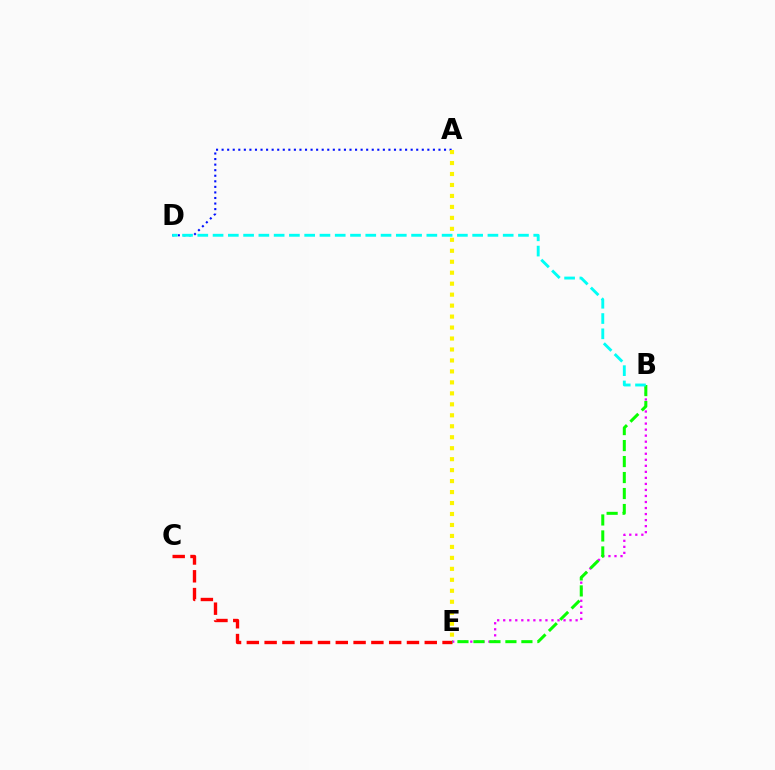{('C', 'E'): [{'color': '#ff0000', 'line_style': 'dashed', 'thickness': 2.42}], ('A', 'D'): [{'color': '#0010ff', 'line_style': 'dotted', 'thickness': 1.51}], ('B', 'E'): [{'color': '#ee00ff', 'line_style': 'dotted', 'thickness': 1.64}, {'color': '#08ff00', 'line_style': 'dashed', 'thickness': 2.17}], ('A', 'E'): [{'color': '#fcf500', 'line_style': 'dotted', 'thickness': 2.98}], ('B', 'D'): [{'color': '#00fff6', 'line_style': 'dashed', 'thickness': 2.07}]}